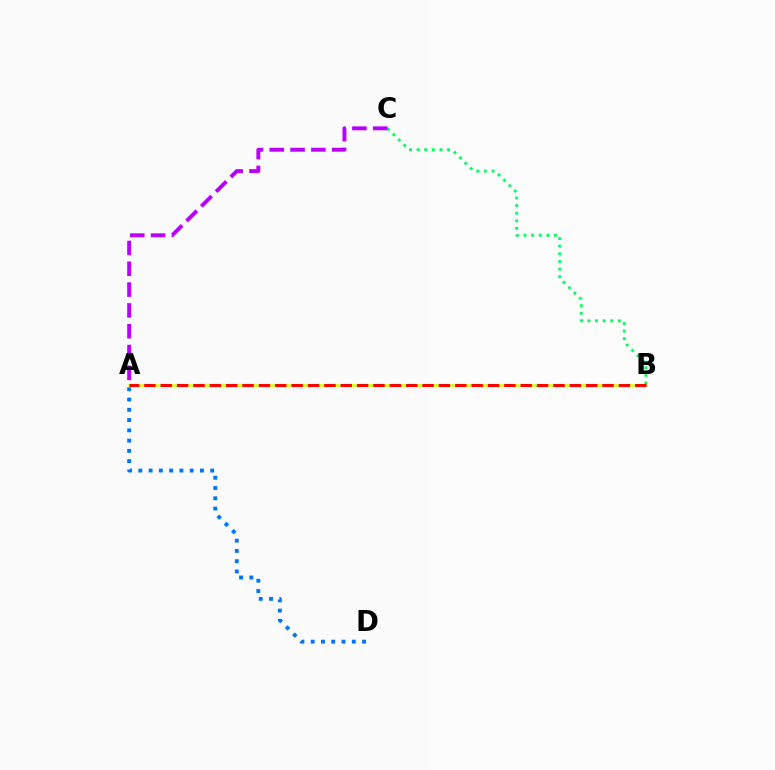{('A', 'B'): [{'color': '#d1ff00', 'line_style': 'solid', 'thickness': 1.84}, {'color': '#ff0000', 'line_style': 'dashed', 'thickness': 2.22}], ('B', 'C'): [{'color': '#00ff5c', 'line_style': 'dotted', 'thickness': 2.07}], ('A', 'D'): [{'color': '#0074ff', 'line_style': 'dotted', 'thickness': 2.79}], ('A', 'C'): [{'color': '#b900ff', 'line_style': 'dashed', 'thickness': 2.83}]}